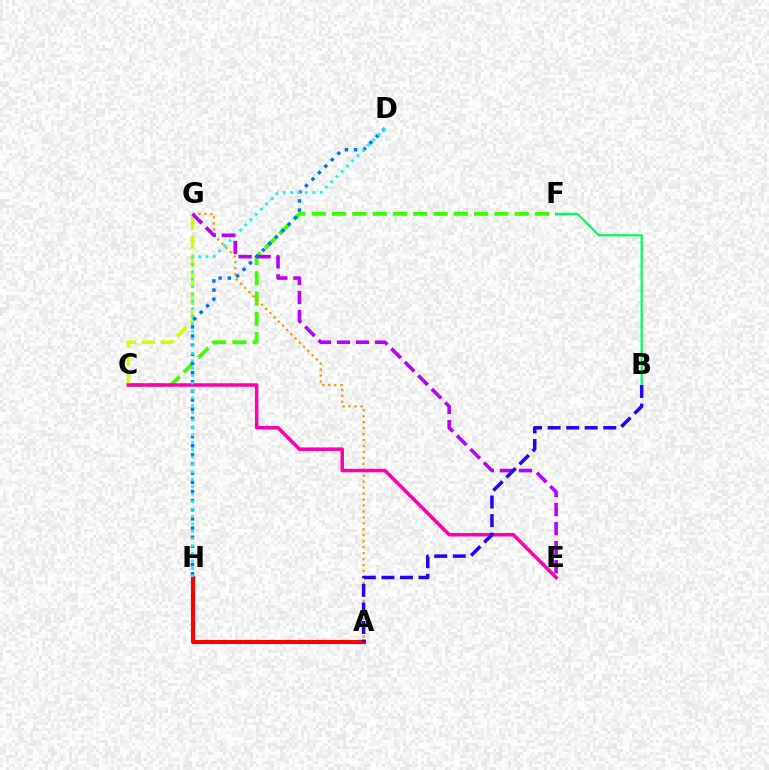{('A', 'H'): [{'color': '#ff0000', 'line_style': 'solid', 'thickness': 2.97}], ('C', 'F'): [{'color': '#3dff00', 'line_style': 'dashed', 'thickness': 2.76}], ('C', 'G'): [{'color': '#d1ff00', 'line_style': 'dashed', 'thickness': 2.55}], ('D', 'H'): [{'color': '#0074ff', 'line_style': 'dotted', 'thickness': 2.48}, {'color': '#00fff6', 'line_style': 'dotted', 'thickness': 2.01}], ('A', 'G'): [{'color': '#ff9400', 'line_style': 'dotted', 'thickness': 1.62}], ('C', 'E'): [{'color': '#ff00ac', 'line_style': 'solid', 'thickness': 2.52}], ('B', 'F'): [{'color': '#00ff5c', 'line_style': 'solid', 'thickness': 1.59}], ('E', 'G'): [{'color': '#b900ff', 'line_style': 'dashed', 'thickness': 2.59}], ('A', 'B'): [{'color': '#2500ff', 'line_style': 'dashed', 'thickness': 2.52}]}